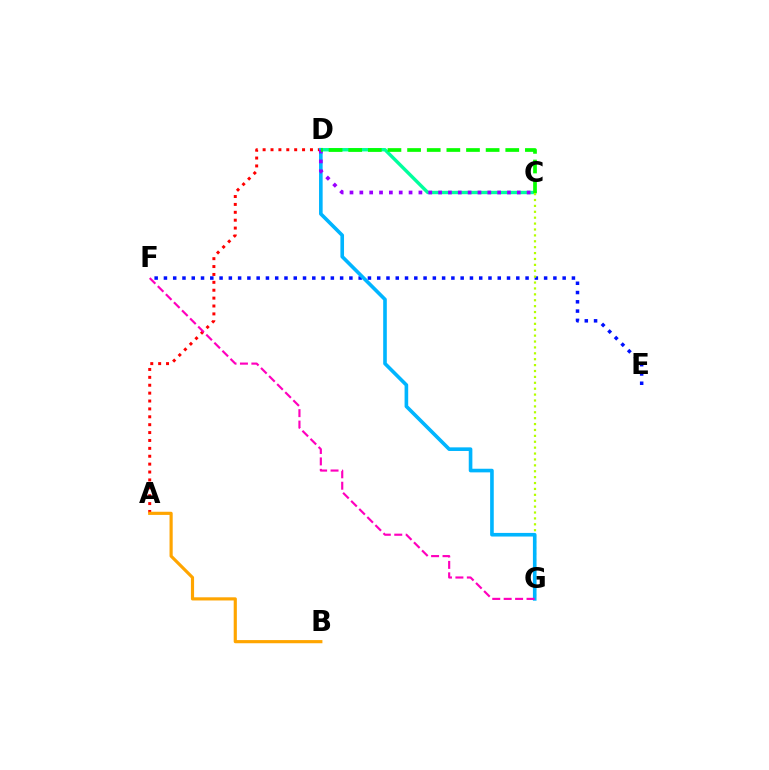{('C', 'D'): [{'color': '#00ff9d', 'line_style': 'solid', 'thickness': 2.44}, {'color': '#9b00ff', 'line_style': 'dotted', 'thickness': 2.67}, {'color': '#08ff00', 'line_style': 'dashed', 'thickness': 2.67}], ('E', 'F'): [{'color': '#0010ff', 'line_style': 'dotted', 'thickness': 2.52}], ('A', 'D'): [{'color': '#ff0000', 'line_style': 'dotted', 'thickness': 2.14}], ('C', 'G'): [{'color': '#b3ff00', 'line_style': 'dotted', 'thickness': 1.6}], ('D', 'G'): [{'color': '#00b5ff', 'line_style': 'solid', 'thickness': 2.61}], ('F', 'G'): [{'color': '#ff00bd', 'line_style': 'dashed', 'thickness': 1.55}], ('A', 'B'): [{'color': '#ffa500', 'line_style': 'solid', 'thickness': 2.27}]}